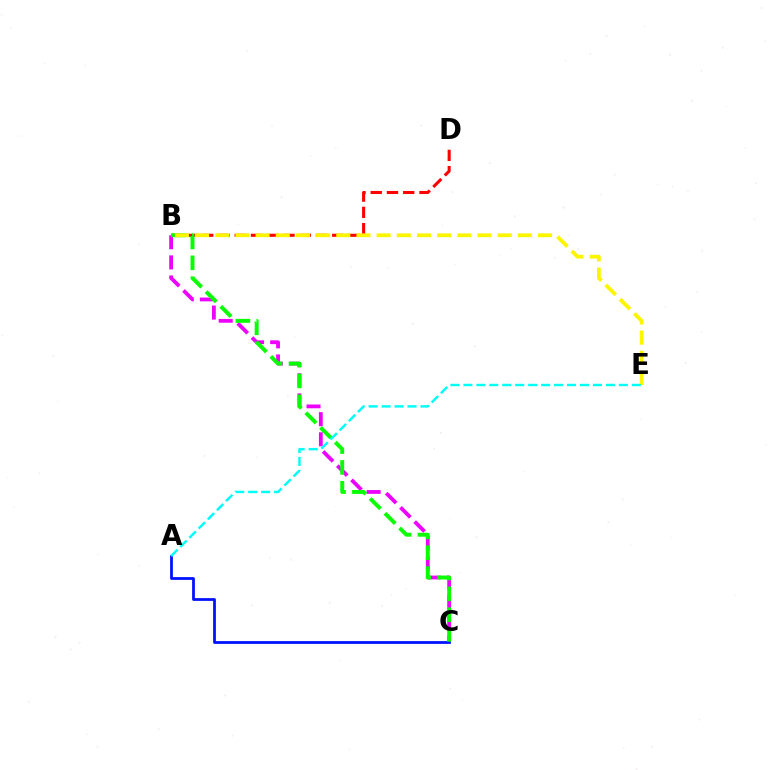{('B', 'C'): [{'color': '#ee00ff', 'line_style': 'dashed', 'thickness': 2.73}, {'color': '#08ff00', 'line_style': 'dashed', 'thickness': 2.83}], ('B', 'D'): [{'color': '#ff0000', 'line_style': 'dashed', 'thickness': 2.21}], ('A', 'C'): [{'color': '#0010ff', 'line_style': 'solid', 'thickness': 1.99}], ('B', 'E'): [{'color': '#fcf500', 'line_style': 'dashed', 'thickness': 2.74}], ('A', 'E'): [{'color': '#00fff6', 'line_style': 'dashed', 'thickness': 1.76}]}